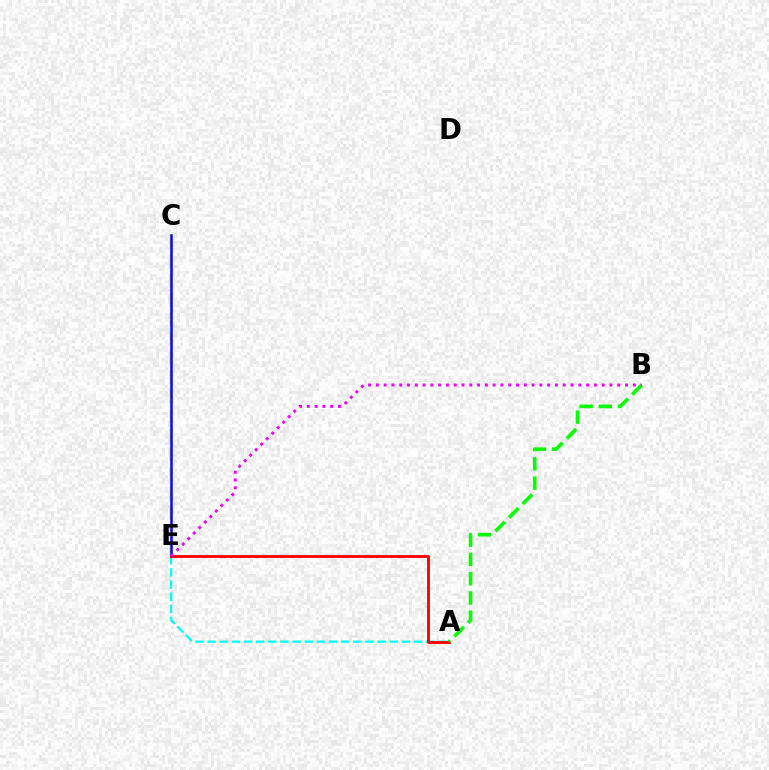{('A', 'E'): [{'color': '#00fff6', 'line_style': 'dashed', 'thickness': 1.65}, {'color': '#ff0000', 'line_style': 'solid', 'thickness': 2.05}], ('C', 'E'): [{'color': '#fcf500', 'line_style': 'dashed', 'thickness': 2.63}, {'color': '#0010ff', 'line_style': 'solid', 'thickness': 1.83}], ('A', 'B'): [{'color': '#08ff00', 'line_style': 'dashed', 'thickness': 2.61}], ('B', 'E'): [{'color': '#ee00ff', 'line_style': 'dotted', 'thickness': 2.12}]}